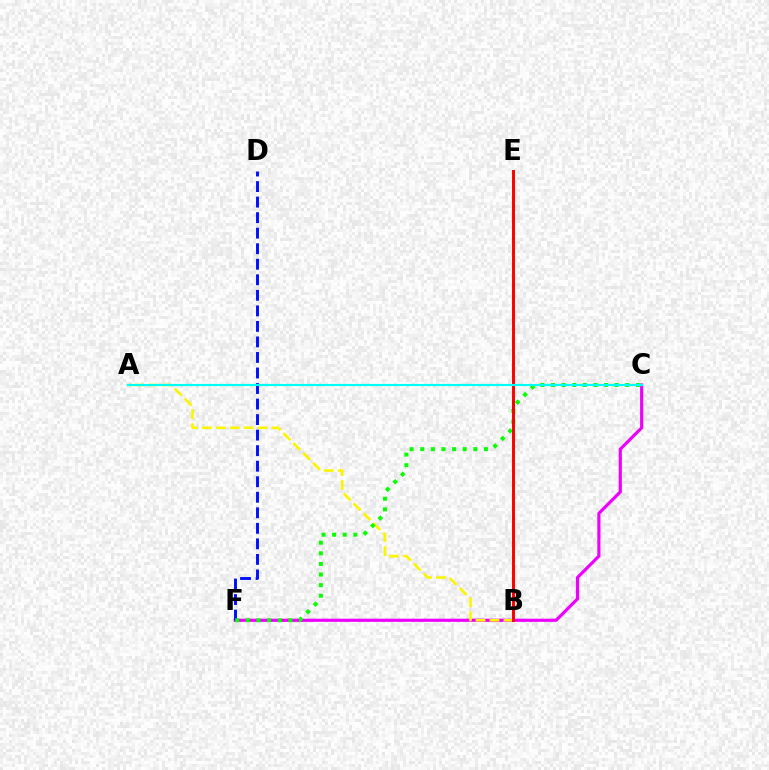{('C', 'F'): [{'color': '#ee00ff', 'line_style': 'solid', 'thickness': 2.28}, {'color': '#08ff00', 'line_style': 'dotted', 'thickness': 2.88}], ('A', 'B'): [{'color': '#fcf500', 'line_style': 'dashed', 'thickness': 1.9}], ('D', 'F'): [{'color': '#0010ff', 'line_style': 'dashed', 'thickness': 2.11}], ('B', 'E'): [{'color': '#ff0000', 'line_style': 'solid', 'thickness': 2.13}], ('A', 'C'): [{'color': '#00fff6', 'line_style': 'solid', 'thickness': 1.55}]}